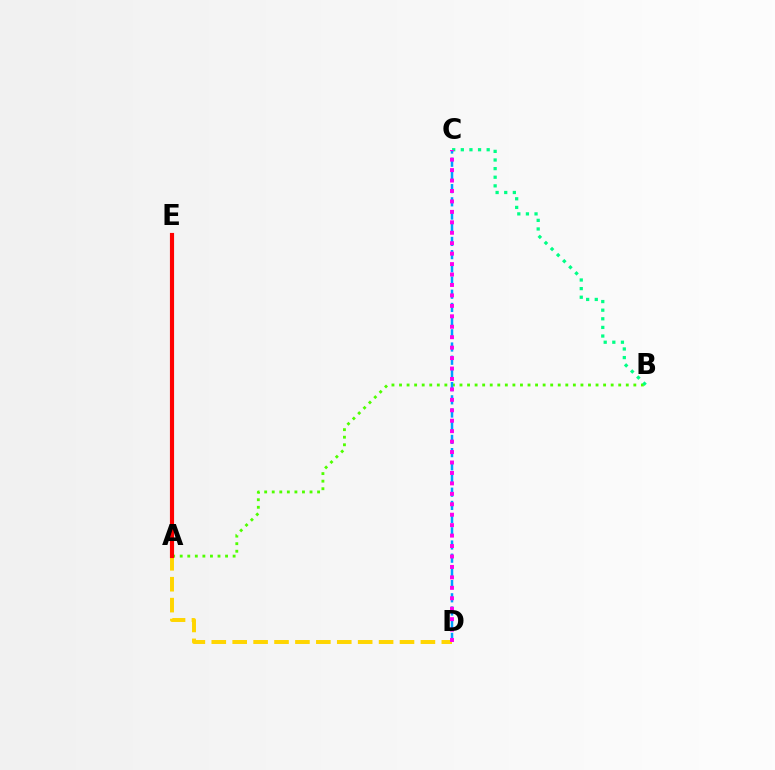{('A', 'B'): [{'color': '#4fff00', 'line_style': 'dotted', 'thickness': 2.05}], ('A', 'E'): [{'color': '#3700ff', 'line_style': 'solid', 'thickness': 2.67}, {'color': '#ff0000', 'line_style': 'solid', 'thickness': 2.98}], ('A', 'D'): [{'color': '#ffd500', 'line_style': 'dashed', 'thickness': 2.84}], ('B', 'C'): [{'color': '#00ff86', 'line_style': 'dotted', 'thickness': 2.34}], ('C', 'D'): [{'color': '#009eff', 'line_style': 'dashed', 'thickness': 1.79}, {'color': '#ff00ed', 'line_style': 'dotted', 'thickness': 2.84}]}